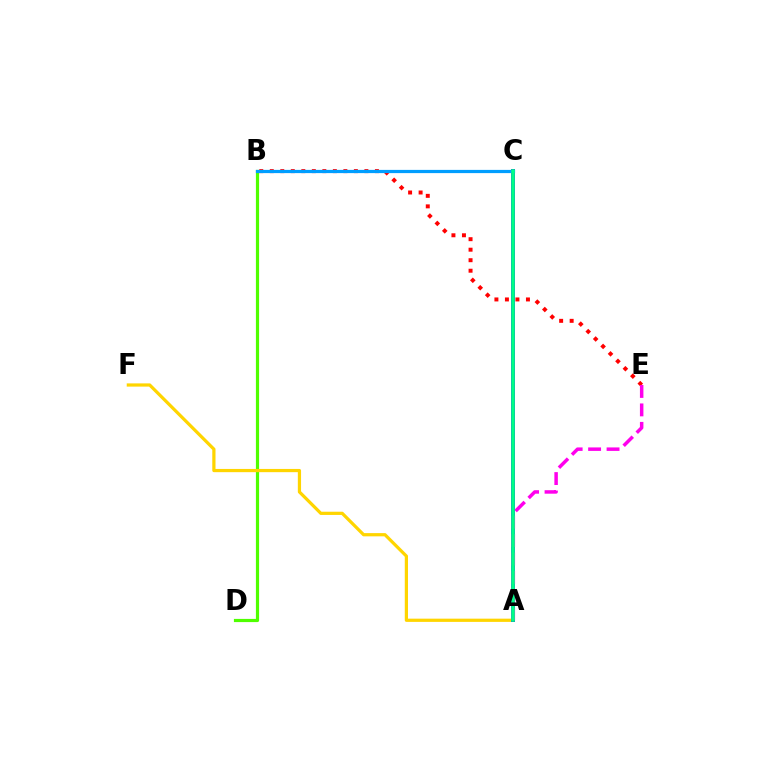{('B', 'D'): [{'color': '#4fff00', 'line_style': 'solid', 'thickness': 2.29}], ('A', 'F'): [{'color': '#ffd500', 'line_style': 'solid', 'thickness': 2.32}], ('B', 'E'): [{'color': '#ff0000', 'line_style': 'dotted', 'thickness': 2.86}], ('A', 'C'): [{'color': '#3700ff', 'line_style': 'solid', 'thickness': 2.82}, {'color': '#00ff86', 'line_style': 'solid', 'thickness': 2.6}], ('B', 'C'): [{'color': '#009eff', 'line_style': 'solid', 'thickness': 2.32}], ('A', 'E'): [{'color': '#ff00ed', 'line_style': 'dashed', 'thickness': 2.51}]}